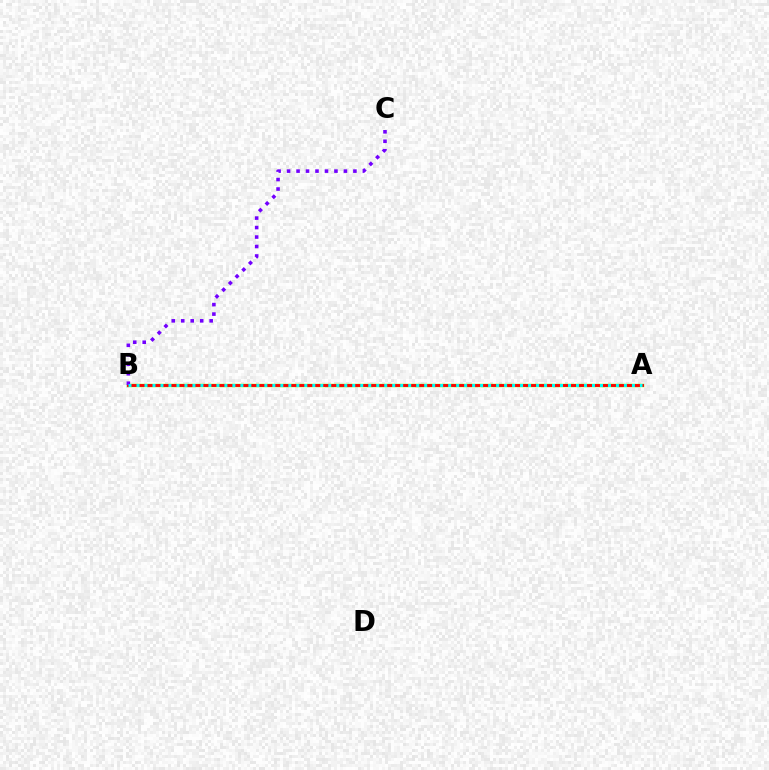{('A', 'B'): [{'color': '#84ff00', 'line_style': 'solid', 'thickness': 2.44}, {'color': '#ff0000', 'line_style': 'solid', 'thickness': 2.07}, {'color': '#00fff6', 'line_style': 'dotted', 'thickness': 2.17}], ('B', 'C'): [{'color': '#7200ff', 'line_style': 'dotted', 'thickness': 2.57}]}